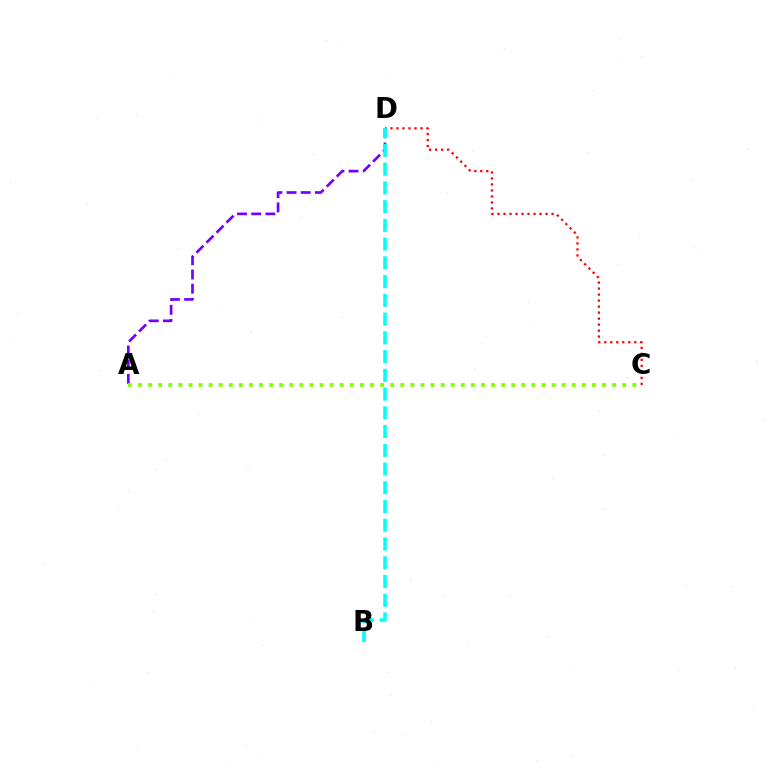{('A', 'D'): [{'color': '#7200ff', 'line_style': 'dashed', 'thickness': 1.93}], ('C', 'D'): [{'color': '#ff0000', 'line_style': 'dotted', 'thickness': 1.63}], ('B', 'D'): [{'color': '#00fff6', 'line_style': 'dashed', 'thickness': 2.55}], ('A', 'C'): [{'color': '#84ff00', 'line_style': 'dotted', 'thickness': 2.74}]}